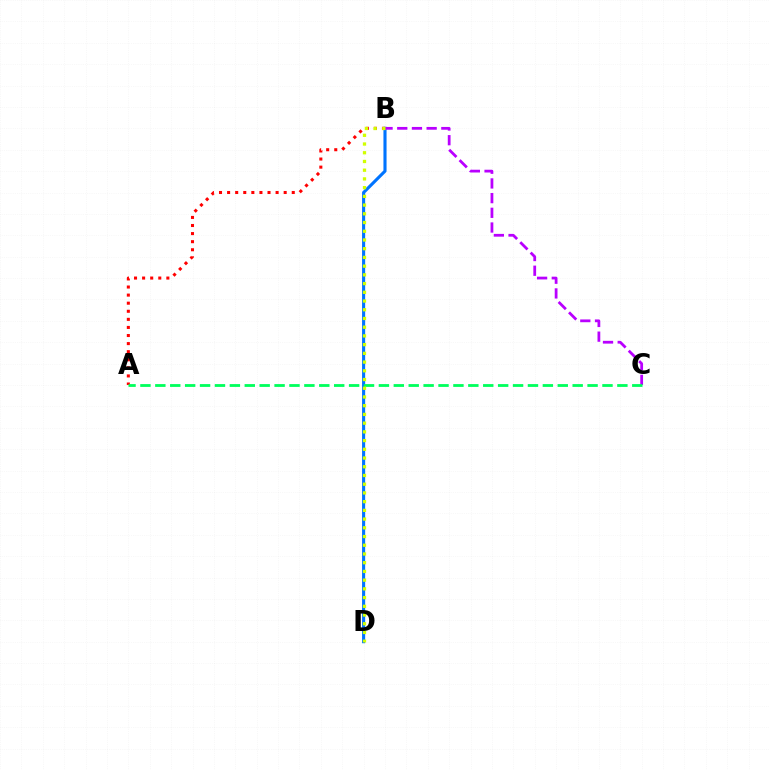{('B', 'D'): [{'color': '#0074ff', 'line_style': 'solid', 'thickness': 2.24}, {'color': '#d1ff00', 'line_style': 'dotted', 'thickness': 2.37}], ('A', 'B'): [{'color': '#ff0000', 'line_style': 'dotted', 'thickness': 2.2}], ('B', 'C'): [{'color': '#b900ff', 'line_style': 'dashed', 'thickness': 2.0}], ('A', 'C'): [{'color': '#00ff5c', 'line_style': 'dashed', 'thickness': 2.02}]}